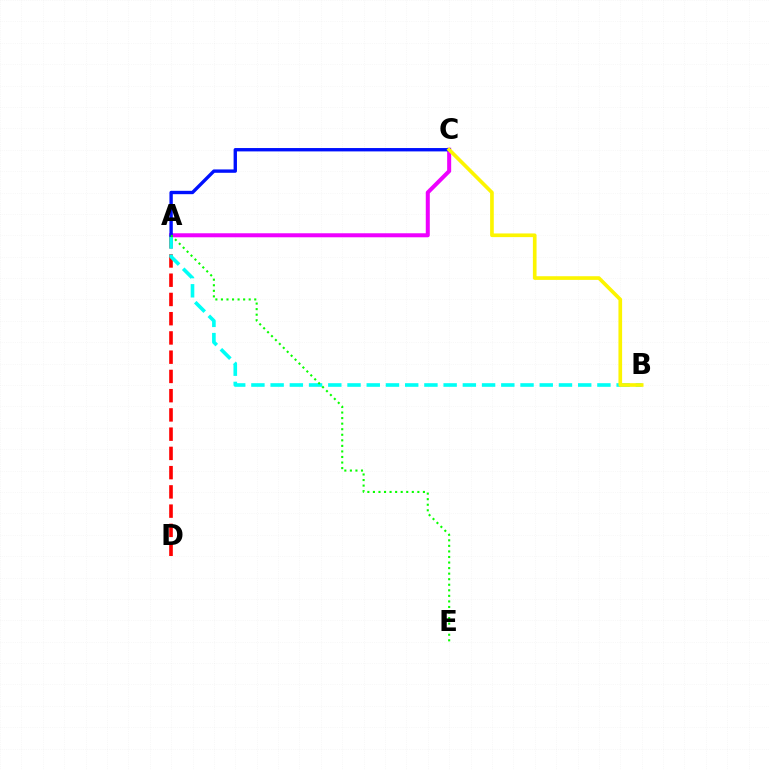{('A', 'C'): [{'color': '#ee00ff', 'line_style': 'solid', 'thickness': 2.89}, {'color': '#0010ff', 'line_style': 'solid', 'thickness': 2.42}], ('A', 'D'): [{'color': '#ff0000', 'line_style': 'dashed', 'thickness': 2.61}], ('A', 'B'): [{'color': '#00fff6', 'line_style': 'dashed', 'thickness': 2.61}], ('B', 'C'): [{'color': '#fcf500', 'line_style': 'solid', 'thickness': 2.64}], ('A', 'E'): [{'color': '#08ff00', 'line_style': 'dotted', 'thickness': 1.51}]}